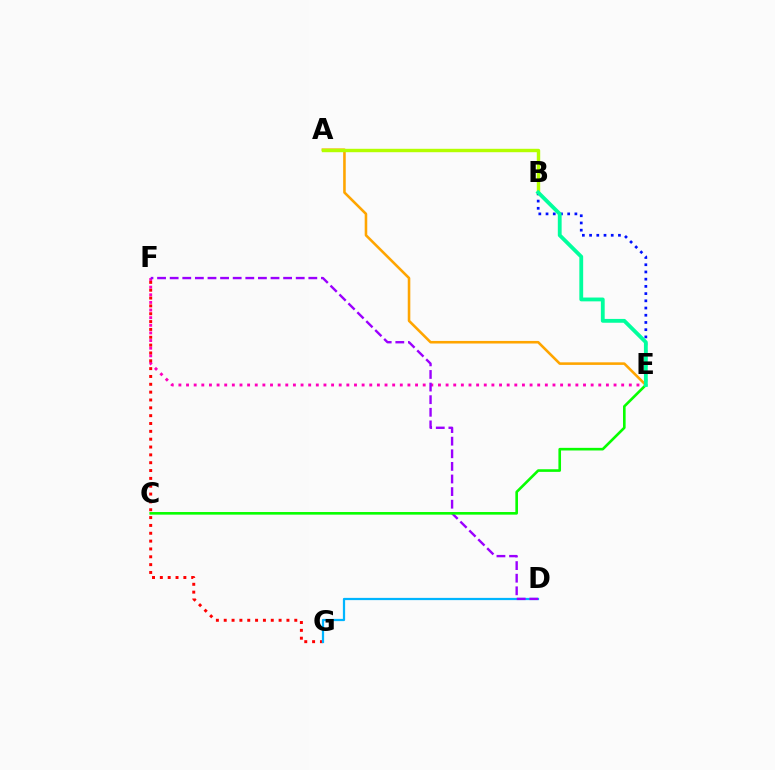{('E', 'F'): [{'color': '#ff00bd', 'line_style': 'dotted', 'thickness': 2.07}], ('A', 'E'): [{'color': '#ffa500', 'line_style': 'solid', 'thickness': 1.86}], ('F', 'G'): [{'color': '#ff0000', 'line_style': 'dotted', 'thickness': 2.13}], ('D', 'G'): [{'color': '#00b5ff', 'line_style': 'solid', 'thickness': 1.61}], ('A', 'B'): [{'color': '#b3ff00', 'line_style': 'solid', 'thickness': 2.46}], ('D', 'F'): [{'color': '#9b00ff', 'line_style': 'dashed', 'thickness': 1.71}], ('B', 'E'): [{'color': '#0010ff', 'line_style': 'dotted', 'thickness': 1.96}, {'color': '#00ff9d', 'line_style': 'solid', 'thickness': 2.75}], ('C', 'E'): [{'color': '#08ff00', 'line_style': 'solid', 'thickness': 1.89}]}